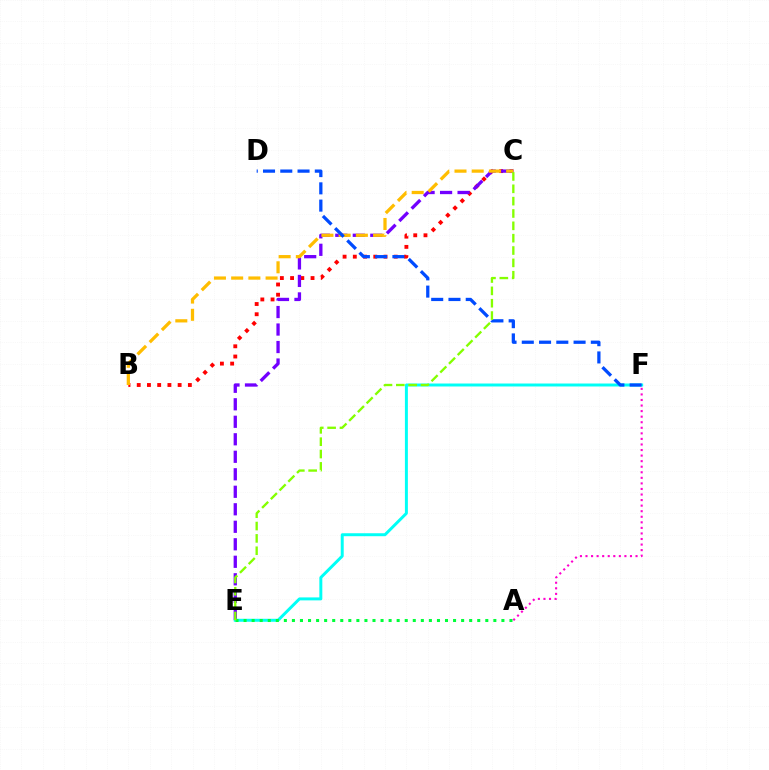{('B', 'C'): [{'color': '#ff0000', 'line_style': 'dotted', 'thickness': 2.78}, {'color': '#ffbd00', 'line_style': 'dashed', 'thickness': 2.34}], ('C', 'E'): [{'color': '#7200ff', 'line_style': 'dashed', 'thickness': 2.38}, {'color': '#84ff00', 'line_style': 'dashed', 'thickness': 1.68}], ('E', 'F'): [{'color': '#00fff6', 'line_style': 'solid', 'thickness': 2.14}], ('A', 'F'): [{'color': '#ff00cf', 'line_style': 'dotted', 'thickness': 1.51}], ('A', 'E'): [{'color': '#00ff39', 'line_style': 'dotted', 'thickness': 2.19}], ('D', 'F'): [{'color': '#004bff', 'line_style': 'dashed', 'thickness': 2.35}]}